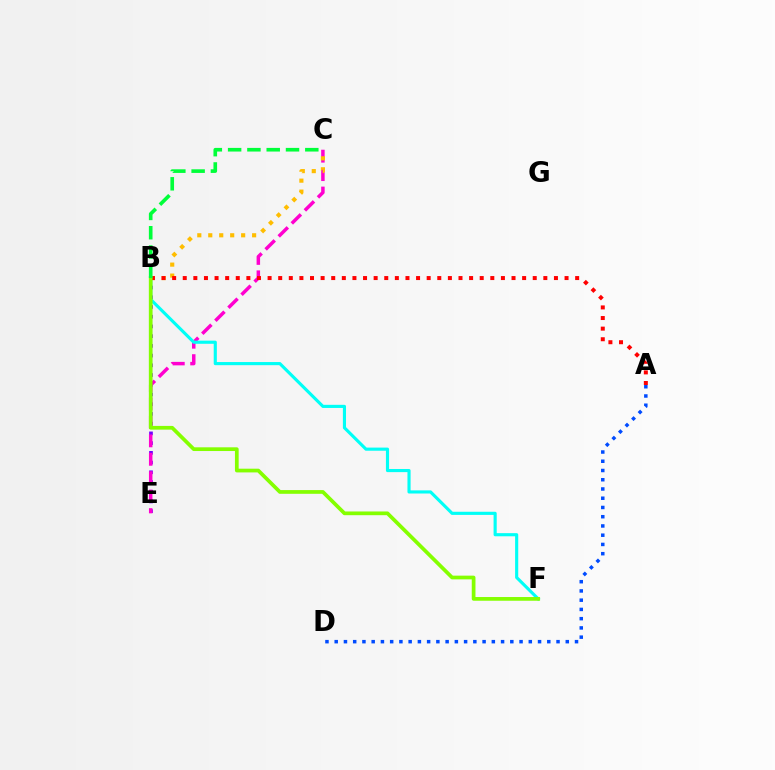{('B', 'E'): [{'color': '#7200ff', 'line_style': 'dotted', 'thickness': 2.64}], ('C', 'E'): [{'color': '#ff00cf', 'line_style': 'dashed', 'thickness': 2.51}], ('A', 'D'): [{'color': '#004bff', 'line_style': 'dotted', 'thickness': 2.51}], ('B', 'F'): [{'color': '#00fff6', 'line_style': 'solid', 'thickness': 2.26}, {'color': '#84ff00', 'line_style': 'solid', 'thickness': 2.68}], ('B', 'C'): [{'color': '#ffbd00', 'line_style': 'dotted', 'thickness': 2.98}, {'color': '#00ff39', 'line_style': 'dashed', 'thickness': 2.62}], ('A', 'B'): [{'color': '#ff0000', 'line_style': 'dotted', 'thickness': 2.88}]}